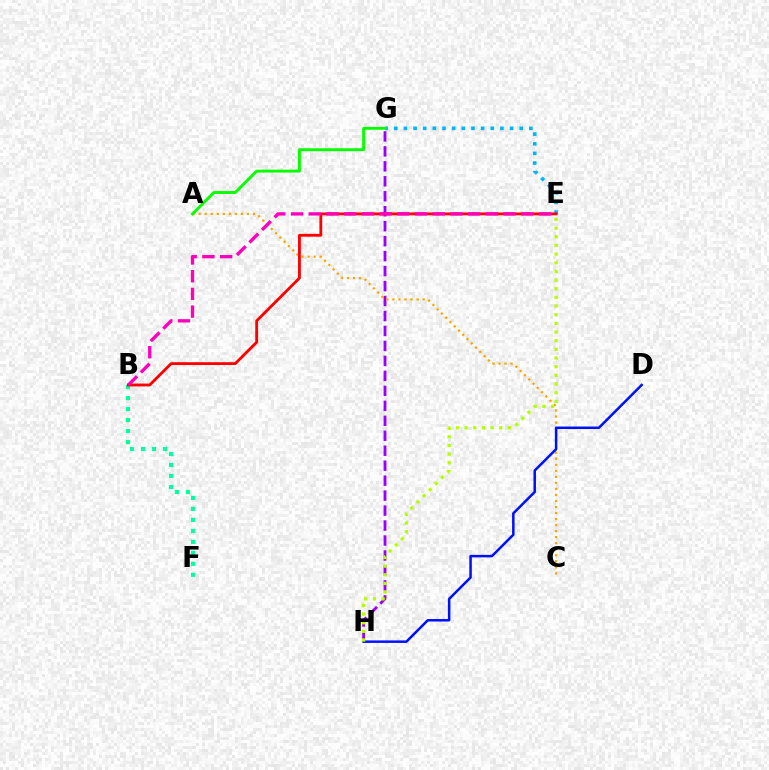{('E', 'G'): [{'color': '#00b5ff', 'line_style': 'dotted', 'thickness': 2.62}], ('G', 'H'): [{'color': '#9b00ff', 'line_style': 'dashed', 'thickness': 2.03}], ('B', 'F'): [{'color': '#00ff9d', 'line_style': 'dotted', 'thickness': 2.99}], ('A', 'C'): [{'color': '#ffa500', 'line_style': 'dotted', 'thickness': 1.64}], ('D', 'H'): [{'color': '#0010ff', 'line_style': 'solid', 'thickness': 1.81}], ('B', 'E'): [{'color': '#ff0000', 'line_style': 'solid', 'thickness': 2.04}, {'color': '#ff00bd', 'line_style': 'dashed', 'thickness': 2.41}], ('A', 'G'): [{'color': '#08ff00', 'line_style': 'solid', 'thickness': 2.09}], ('E', 'H'): [{'color': '#b3ff00', 'line_style': 'dotted', 'thickness': 2.35}]}